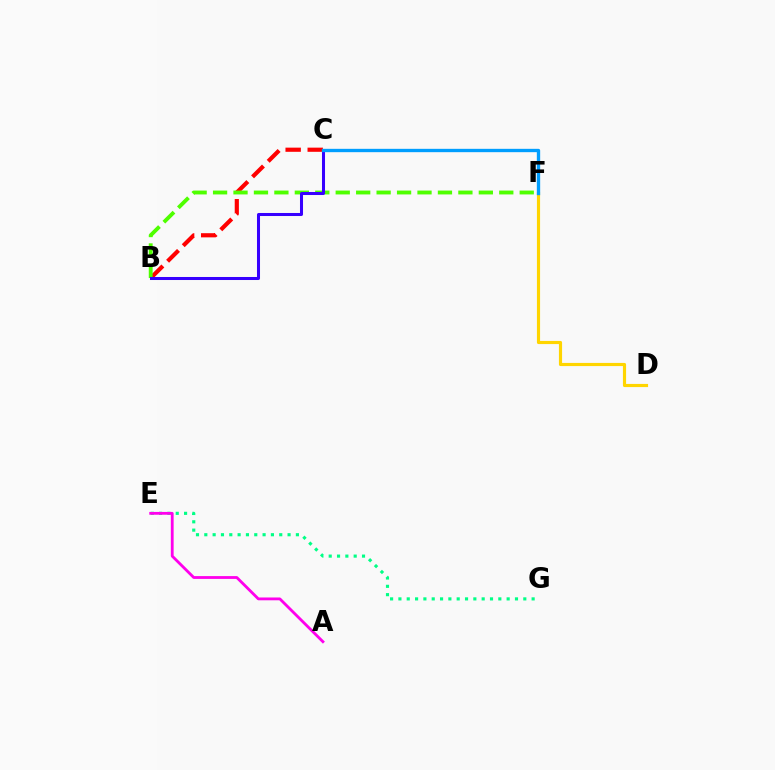{('D', 'F'): [{'color': '#ffd500', 'line_style': 'solid', 'thickness': 2.27}], ('B', 'C'): [{'color': '#ff0000', 'line_style': 'dashed', 'thickness': 3.0}, {'color': '#3700ff', 'line_style': 'solid', 'thickness': 2.18}], ('E', 'G'): [{'color': '#00ff86', 'line_style': 'dotted', 'thickness': 2.26}], ('B', 'F'): [{'color': '#4fff00', 'line_style': 'dashed', 'thickness': 2.78}], ('A', 'E'): [{'color': '#ff00ed', 'line_style': 'solid', 'thickness': 2.03}], ('C', 'F'): [{'color': '#009eff', 'line_style': 'solid', 'thickness': 2.41}]}